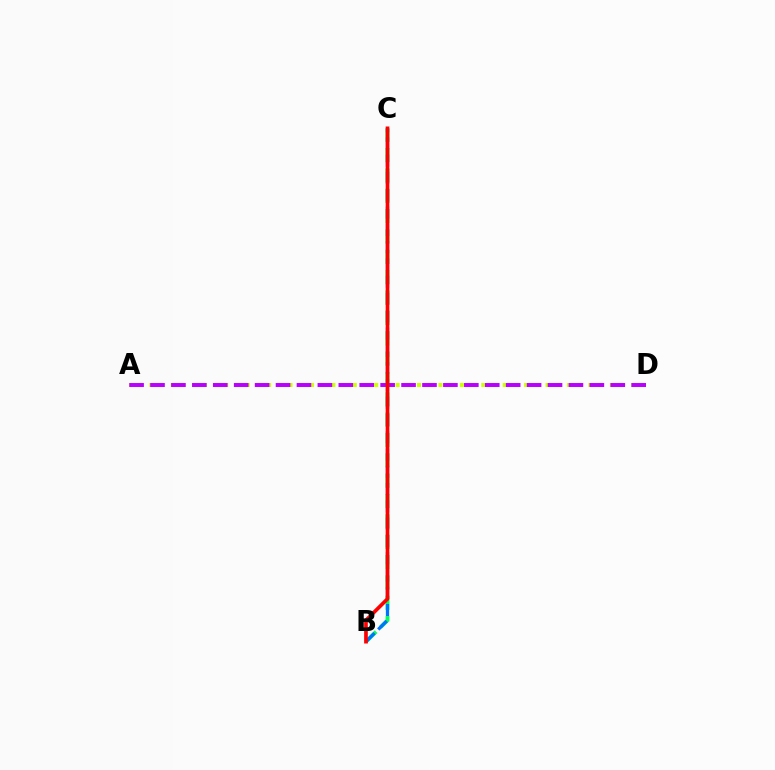{('A', 'D'): [{'color': '#d1ff00', 'line_style': 'dotted', 'thickness': 2.91}, {'color': '#b900ff', 'line_style': 'dashed', 'thickness': 2.84}], ('B', 'C'): [{'color': '#00ff5c', 'line_style': 'dashed', 'thickness': 2.76}, {'color': '#0074ff', 'line_style': 'dashed', 'thickness': 2.35}, {'color': '#ff0000', 'line_style': 'solid', 'thickness': 2.65}]}